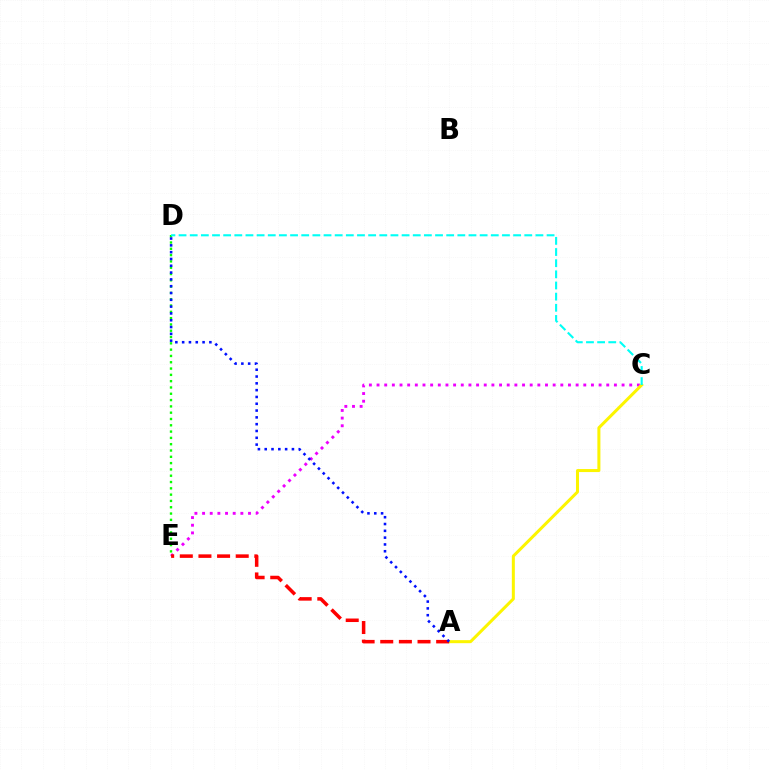{('D', 'E'): [{'color': '#08ff00', 'line_style': 'dotted', 'thickness': 1.71}], ('C', 'E'): [{'color': '#ee00ff', 'line_style': 'dotted', 'thickness': 2.08}], ('A', 'C'): [{'color': '#fcf500', 'line_style': 'solid', 'thickness': 2.18}], ('A', 'E'): [{'color': '#ff0000', 'line_style': 'dashed', 'thickness': 2.53}], ('C', 'D'): [{'color': '#00fff6', 'line_style': 'dashed', 'thickness': 1.51}], ('A', 'D'): [{'color': '#0010ff', 'line_style': 'dotted', 'thickness': 1.85}]}